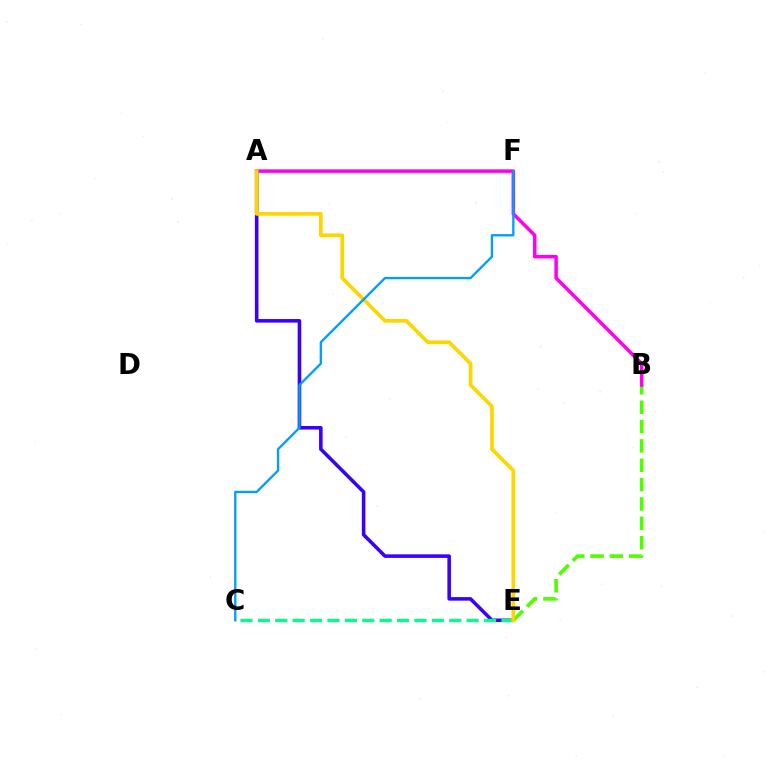{('A', 'F'): [{'color': '#ff0000', 'line_style': 'solid', 'thickness': 1.5}], ('A', 'E'): [{'color': '#3700ff', 'line_style': 'solid', 'thickness': 2.56}, {'color': '#ffd500', 'line_style': 'solid', 'thickness': 2.66}], ('B', 'E'): [{'color': '#4fff00', 'line_style': 'dashed', 'thickness': 2.63}], ('C', 'E'): [{'color': '#00ff86', 'line_style': 'dashed', 'thickness': 2.36}], ('A', 'B'): [{'color': '#ff00ed', 'line_style': 'solid', 'thickness': 2.52}], ('C', 'F'): [{'color': '#009eff', 'line_style': 'solid', 'thickness': 1.68}]}